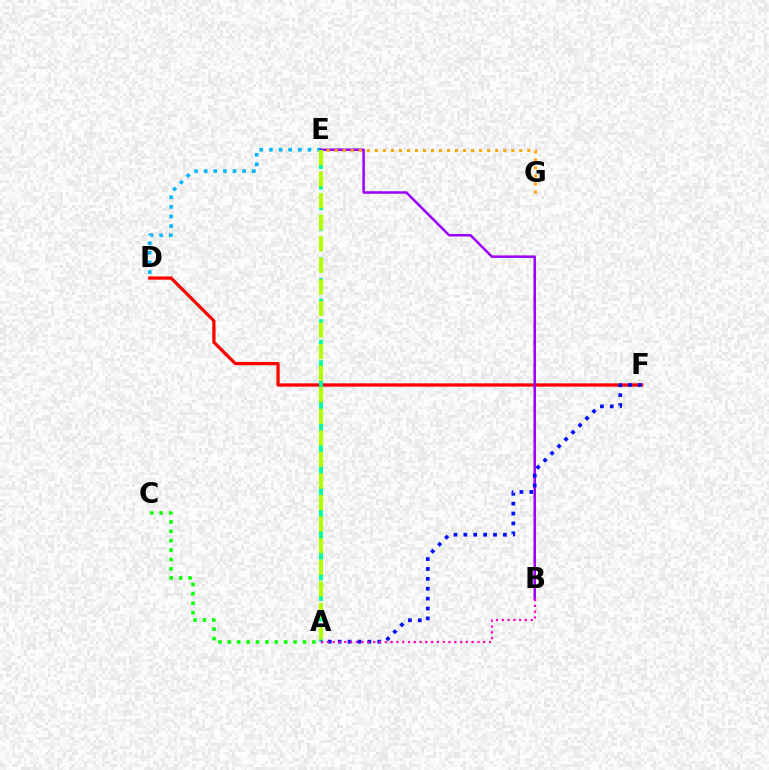{('D', 'E'): [{'color': '#00b5ff', 'line_style': 'dotted', 'thickness': 2.61}], ('D', 'F'): [{'color': '#ff0000', 'line_style': 'solid', 'thickness': 2.35}], ('A', 'E'): [{'color': '#00ff9d', 'line_style': 'dashed', 'thickness': 2.79}, {'color': '#b3ff00', 'line_style': 'dashed', 'thickness': 2.93}], ('B', 'E'): [{'color': '#9b00ff', 'line_style': 'solid', 'thickness': 1.81}], ('E', 'G'): [{'color': '#ffa500', 'line_style': 'dotted', 'thickness': 2.18}], ('A', 'F'): [{'color': '#0010ff', 'line_style': 'dotted', 'thickness': 2.68}], ('A', 'C'): [{'color': '#08ff00', 'line_style': 'dotted', 'thickness': 2.55}], ('A', 'B'): [{'color': '#ff00bd', 'line_style': 'dotted', 'thickness': 1.57}]}